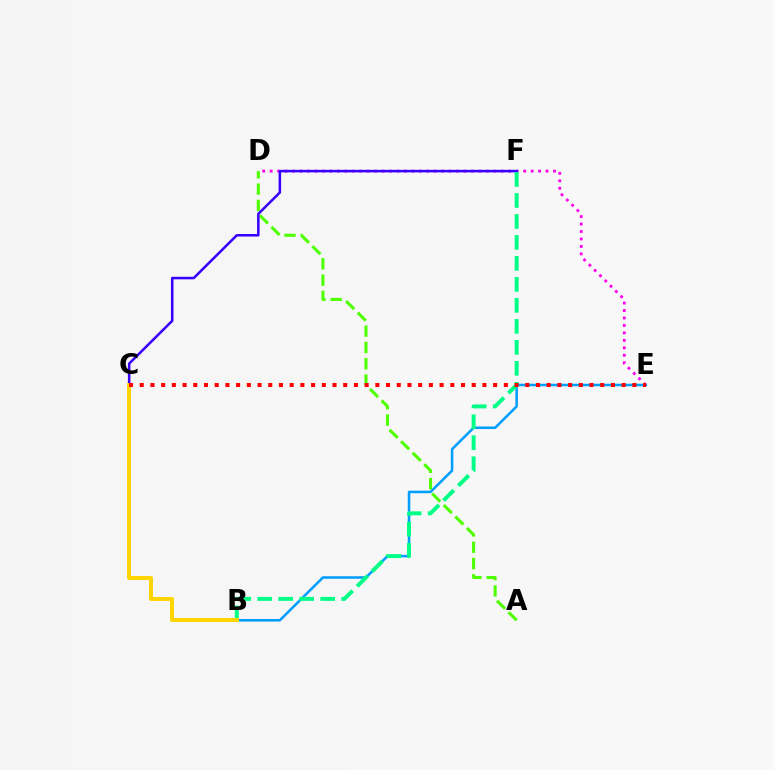{('B', 'E'): [{'color': '#009eff', 'line_style': 'solid', 'thickness': 1.83}], ('D', 'E'): [{'color': '#ff00ed', 'line_style': 'dotted', 'thickness': 2.03}], ('A', 'D'): [{'color': '#4fff00', 'line_style': 'dashed', 'thickness': 2.21}], ('C', 'F'): [{'color': '#3700ff', 'line_style': 'solid', 'thickness': 1.82}], ('B', 'F'): [{'color': '#00ff86', 'line_style': 'dashed', 'thickness': 2.85}], ('B', 'C'): [{'color': '#ffd500', 'line_style': 'solid', 'thickness': 2.88}], ('C', 'E'): [{'color': '#ff0000', 'line_style': 'dotted', 'thickness': 2.91}]}